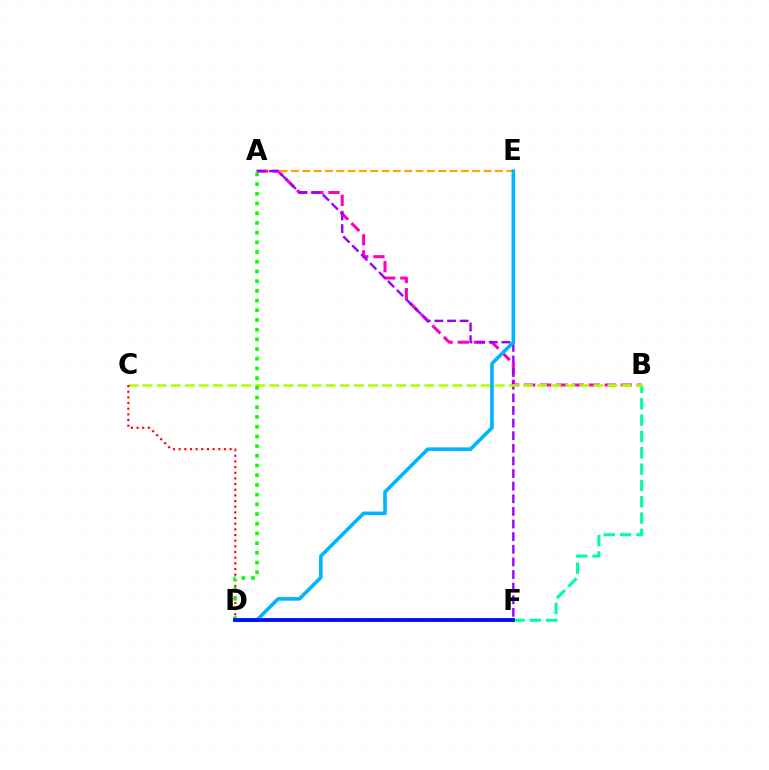{('A', 'B'): [{'color': '#ff00bd', 'line_style': 'dashed', 'thickness': 2.19}], ('A', 'E'): [{'color': '#ffa500', 'line_style': 'dashed', 'thickness': 1.54}], ('B', 'F'): [{'color': '#00ff9d', 'line_style': 'dashed', 'thickness': 2.22}], ('A', 'F'): [{'color': '#9b00ff', 'line_style': 'dashed', 'thickness': 1.71}], ('B', 'C'): [{'color': '#b3ff00', 'line_style': 'dashed', 'thickness': 1.91}], ('C', 'D'): [{'color': '#ff0000', 'line_style': 'dotted', 'thickness': 1.54}], ('D', 'E'): [{'color': '#00b5ff', 'line_style': 'solid', 'thickness': 2.59}], ('A', 'D'): [{'color': '#08ff00', 'line_style': 'dotted', 'thickness': 2.64}], ('D', 'F'): [{'color': '#0010ff', 'line_style': 'solid', 'thickness': 2.76}]}